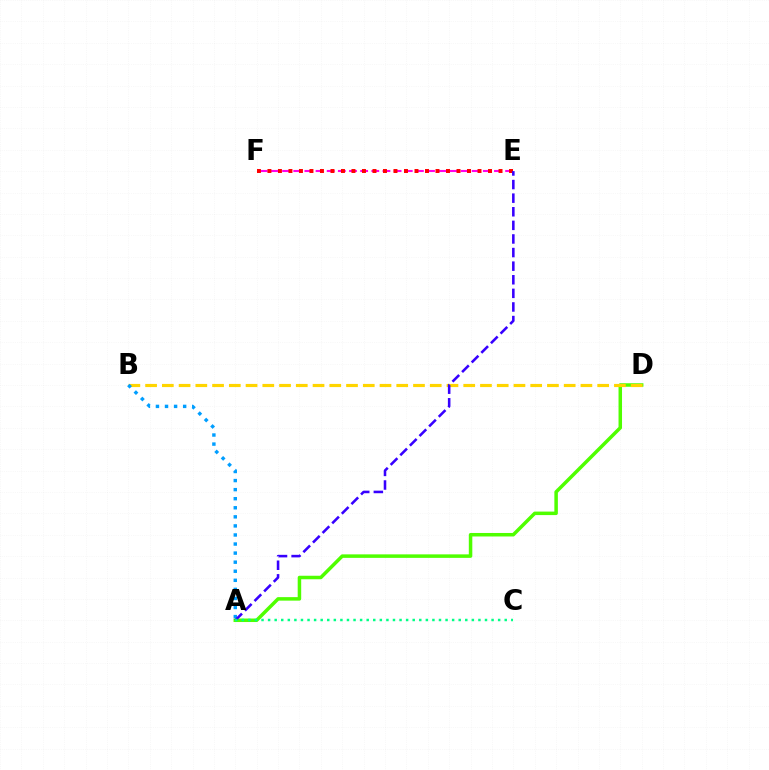{('E', 'F'): [{'color': '#ff00ed', 'line_style': 'dashed', 'thickness': 1.51}, {'color': '#ff0000', 'line_style': 'dotted', 'thickness': 2.85}], ('A', 'D'): [{'color': '#4fff00', 'line_style': 'solid', 'thickness': 2.52}], ('B', 'D'): [{'color': '#ffd500', 'line_style': 'dashed', 'thickness': 2.27}], ('A', 'B'): [{'color': '#009eff', 'line_style': 'dotted', 'thickness': 2.46}], ('A', 'E'): [{'color': '#3700ff', 'line_style': 'dashed', 'thickness': 1.85}], ('A', 'C'): [{'color': '#00ff86', 'line_style': 'dotted', 'thickness': 1.79}]}